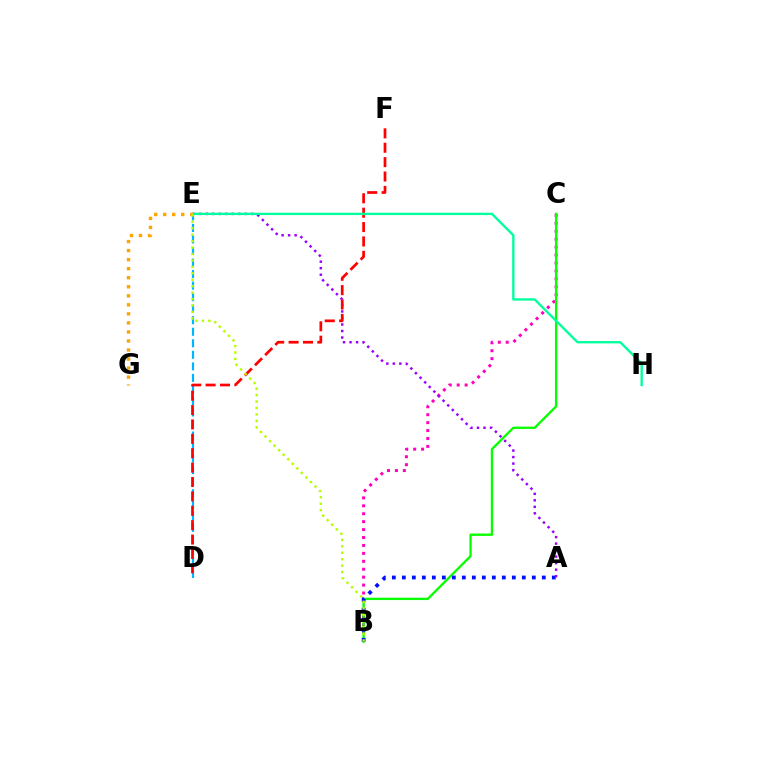{('B', 'C'): [{'color': '#ff00bd', 'line_style': 'dotted', 'thickness': 2.15}, {'color': '#08ff00', 'line_style': 'solid', 'thickness': 1.68}], ('A', 'B'): [{'color': '#0010ff', 'line_style': 'dotted', 'thickness': 2.72}], ('D', 'E'): [{'color': '#00b5ff', 'line_style': 'dashed', 'thickness': 1.57}], ('A', 'E'): [{'color': '#9b00ff', 'line_style': 'dotted', 'thickness': 1.77}], ('D', 'F'): [{'color': '#ff0000', 'line_style': 'dashed', 'thickness': 1.95}], ('E', 'H'): [{'color': '#00ff9d', 'line_style': 'solid', 'thickness': 1.69}], ('E', 'G'): [{'color': '#ffa500', 'line_style': 'dotted', 'thickness': 2.46}], ('B', 'E'): [{'color': '#b3ff00', 'line_style': 'dotted', 'thickness': 1.75}]}